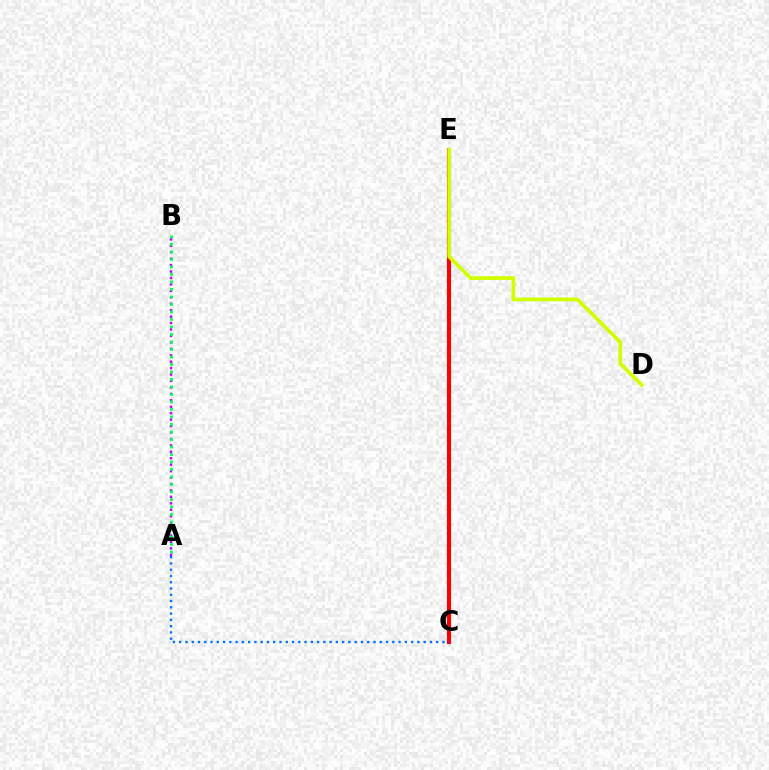{('C', 'E'): [{'color': '#ff0000', 'line_style': 'solid', 'thickness': 2.96}], ('A', 'B'): [{'color': '#b900ff', 'line_style': 'dotted', 'thickness': 1.75}, {'color': '#00ff5c', 'line_style': 'dotted', 'thickness': 2.04}], ('D', 'E'): [{'color': '#d1ff00', 'line_style': 'solid', 'thickness': 2.71}], ('A', 'C'): [{'color': '#0074ff', 'line_style': 'dotted', 'thickness': 1.7}]}